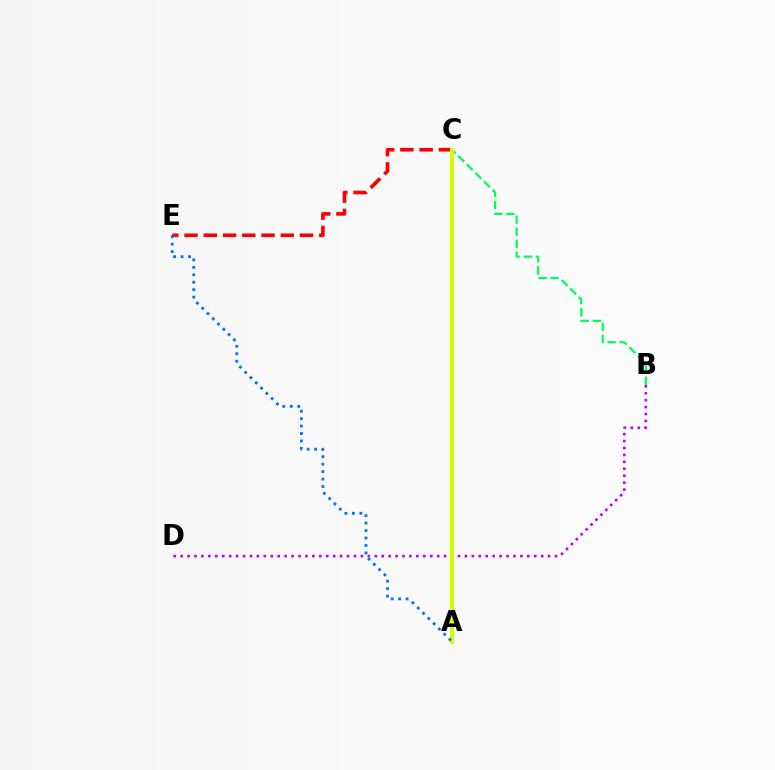{('C', 'E'): [{'color': '#ff0000', 'line_style': 'dashed', 'thickness': 2.62}], ('B', 'C'): [{'color': '#00ff5c', 'line_style': 'dashed', 'thickness': 1.64}], ('B', 'D'): [{'color': '#b900ff', 'line_style': 'dotted', 'thickness': 1.88}], ('A', 'C'): [{'color': '#d1ff00', 'line_style': 'solid', 'thickness': 2.84}], ('A', 'E'): [{'color': '#0074ff', 'line_style': 'dotted', 'thickness': 2.02}]}